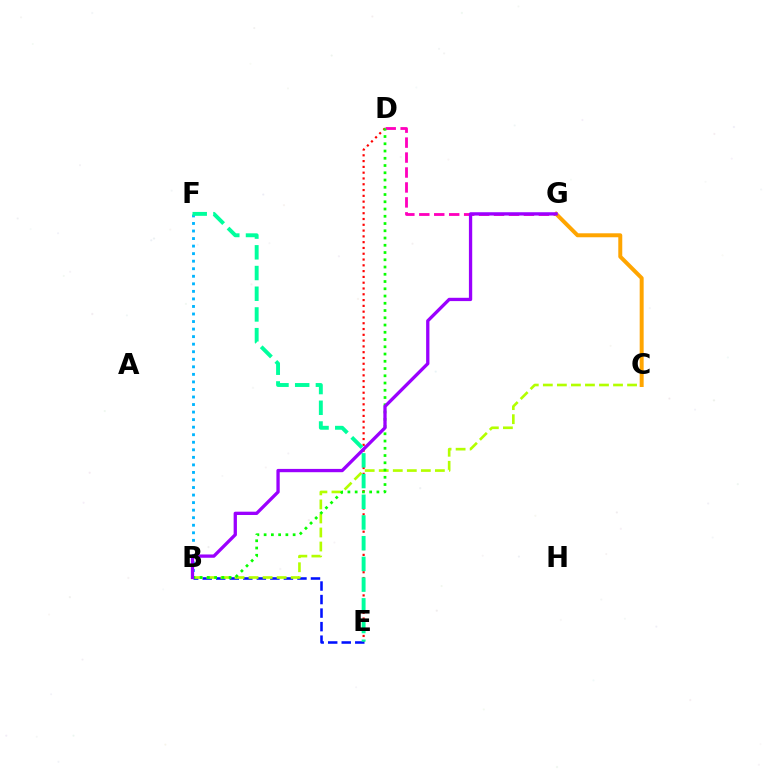{('D', 'E'): [{'color': '#ff0000', 'line_style': 'dotted', 'thickness': 1.57}], ('B', 'F'): [{'color': '#00b5ff', 'line_style': 'dotted', 'thickness': 2.05}], ('B', 'E'): [{'color': '#0010ff', 'line_style': 'dashed', 'thickness': 1.84}], ('B', 'C'): [{'color': '#b3ff00', 'line_style': 'dashed', 'thickness': 1.91}], ('D', 'G'): [{'color': '#ff00bd', 'line_style': 'dashed', 'thickness': 2.03}], ('C', 'G'): [{'color': '#ffa500', 'line_style': 'solid', 'thickness': 2.86}], ('B', 'D'): [{'color': '#08ff00', 'line_style': 'dotted', 'thickness': 1.97}], ('E', 'F'): [{'color': '#00ff9d', 'line_style': 'dashed', 'thickness': 2.81}], ('B', 'G'): [{'color': '#9b00ff', 'line_style': 'solid', 'thickness': 2.38}]}